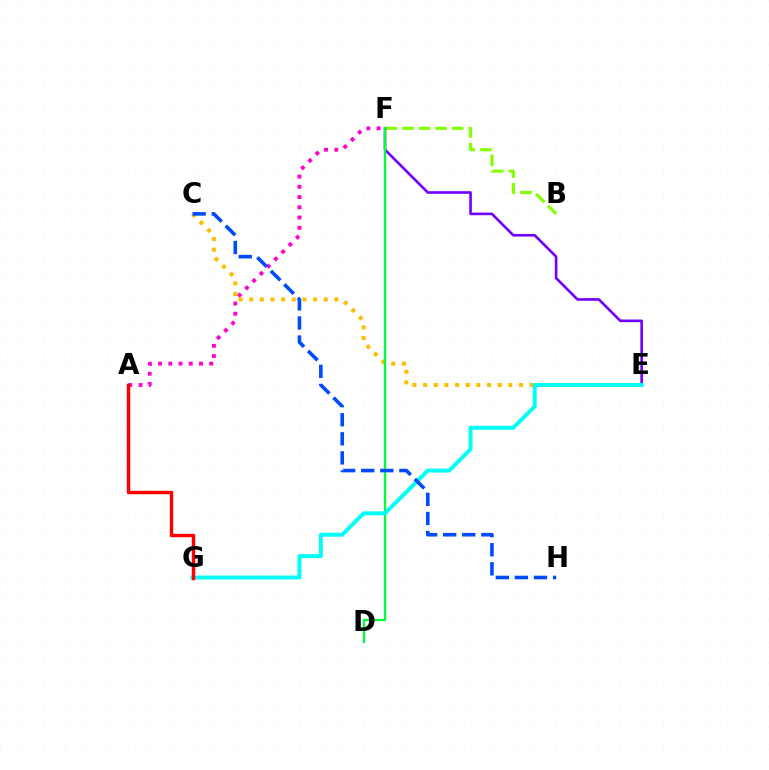{('B', 'F'): [{'color': '#84ff00', 'line_style': 'dashed', 'thickness': 2.25}], ('E', 'F'): [{'color': '#7200ff', 'line_style': 'solid', 'thickness': 1.9}], ('A', 'F'): [{'color': '#ff00cf', 'line_style': 'dotted', 'thickness': 2.78}], ('C', 'E'): [{'color': '#ffbd00', 'line_style': 'dotted', 'thickness': 2.89}], ('D', 'F'): [{'color': '#00ff39', 'line_style': 'solid', 'thickness': 1.63}], ('E', 'G'): [{'color': '#00fff6', 'line_style': 'solid', 'thickness': 2.85}], ('A', 'G'): [{'color': '#ff0000', 'line_style': 'solid', 'thickness': 2.47}], ('C', 'H'): [{'color': '#004bff', 'line_style': 'dashed', 'thickness': 2.59}]}